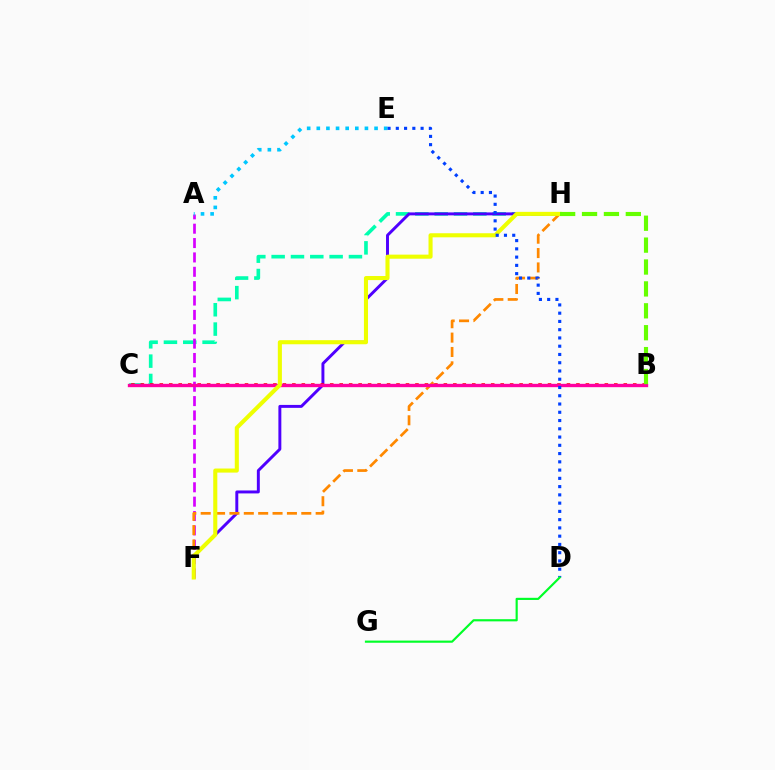{('C', 'H'): [{'color': '#00ffaf', 'line_style': 'dashed', 'thickness': 2.63}], ('F', 'H'): [{'color': '#4f00ff', 'line_style': 'solid', 'thickness': 2.12}, {'color': '#ff8800', 'line_style': 'dashed', 'thickness': 1.95}, {'color': '#eeff00', 'line_style': 'solid', 'thickness': 2.93}], ('B', 'C'): [{'color': '#ff0000', 'line_style': 'dotted', 'thickness': 2.57}, {'color': '#ff00a0', 'line_style': 'solid', 'thickness': 2.41}], ('A', 'F'): [{'color': '#d600ff', 'line_style': 'dashed', 'thickness': 1.95}], ('A', 'E'): [{'color': '#00c7ff', 'line_style': 'dotted', 'thickness': 2.62}], ('D', 'E'): [{'color': '#003fff', 'line_style': 'dotted', 'thickness': 2.24}], ('B', 'H'): [{'color': '#66ff00', 'line_style': 'dashed', 'thickness': 2.97}], ('D', 'G'): [{'color': '#00ff27', 'line_style': 'solid', 'thickness': 1.56}]}